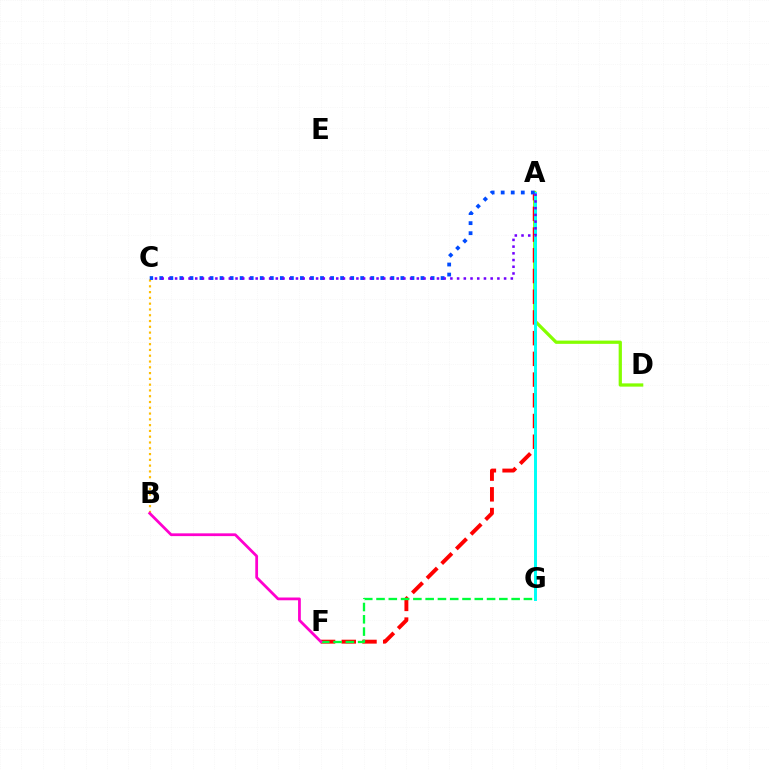{('A', 'D'): [{'color': '#84ff00', 'line_style': 'solid', 'thickness': 2.34}], ('A', 'F'): [{'color': '#ff0000', 'line_style': 'dashed', 'thickness': 2.81}], ('B', 'C'): [{'color': '#ffbd00', 'line_style': 'dotted', 'thickness': 1.57}], ('A', 'G'): [{'color': '#00fff6', 'line_style': 'solid', 'thickness': 2.13}], ('F', 'G'): [{'color': '#00ff39', 'line_style': 'dashed', 'thickness': 1.67}], ('A', 'C'): [{'color': '#004bff', 'line_style': 'dotted', 'thickness': 2.73}, {'color': '#7200ff', 'line_style': 'dotted', 'thickness': 1.82}], ('B', 'F'): [{'color': '#ff00cf', 'line_style': 'solid', 'thickness': 1.99}]}